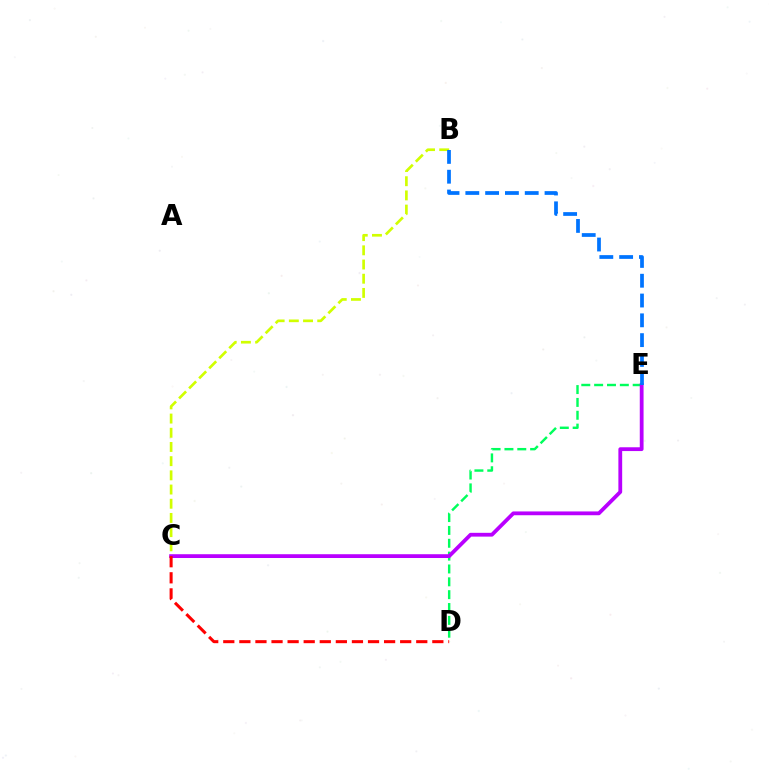{('B', 'C'): [{'color': '#d1ff00', 'line_style': 'dashed', 'thickness': 1.93}], ('D', 'E'): [{'color': '#00ff5c', 'line_style': 'dashed', 'thickness': 1.75}], ('C', 'E'): [{'color': '#b900ff', 'line_style': 'solid', 'thickness': 2.73}], ('C', 'D'): [{'color': '#ff0000', 'line_style': 'dashed', 'thickness': 2.18}], ('B', 'E'): [{'color': '#0074ff', 'line_style': 'dashed', 'thickness': 2.69}]}